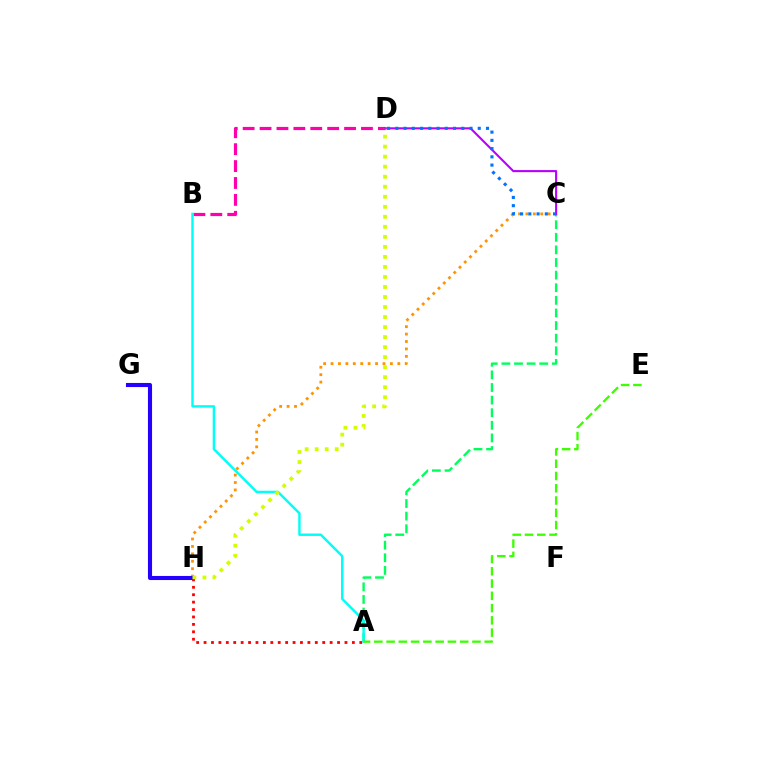{('C', 'H'): [{'color': '#ff9400', 'line_style': 'dotted', 'thickness': 2.02}], ('A', 'C'): [{'color': '#00ff5c', 'line_style': 'dashed', 'thickness': 1.71}], ('A', 'H'): [{'color': '#ff0000', 'line_style': 'dotted', 'thickness': 2.01}], ('B', 'D'): [{'color': '#ff00ac', 'line_style': 'dashed', 'thickness': 2.3}], ('A', 'B'): [{'color': '#00fff6', 'line_style': 'solid', 'thickness': 1.75}], ('G', 'H'): [{'color': '#2500ff', 'line_style': 'solid', 'thickness': 2.94}], ('C', 'D'): [{'color': '#b900ff', 'line_style': 'solid', 'thickness': 1.51}, {'color': '#0074ff', 'line_style': 'dotted', 'thickness': 2.24}], ('D', 'H'): [{'color': '#d1ff00', 'line_style': 'dotted', 'thickness': 2.72}], ('A', 'E'): [{'color': '#3dff00', 'line_style': 'dashed', 'thickness': 1.67}]}